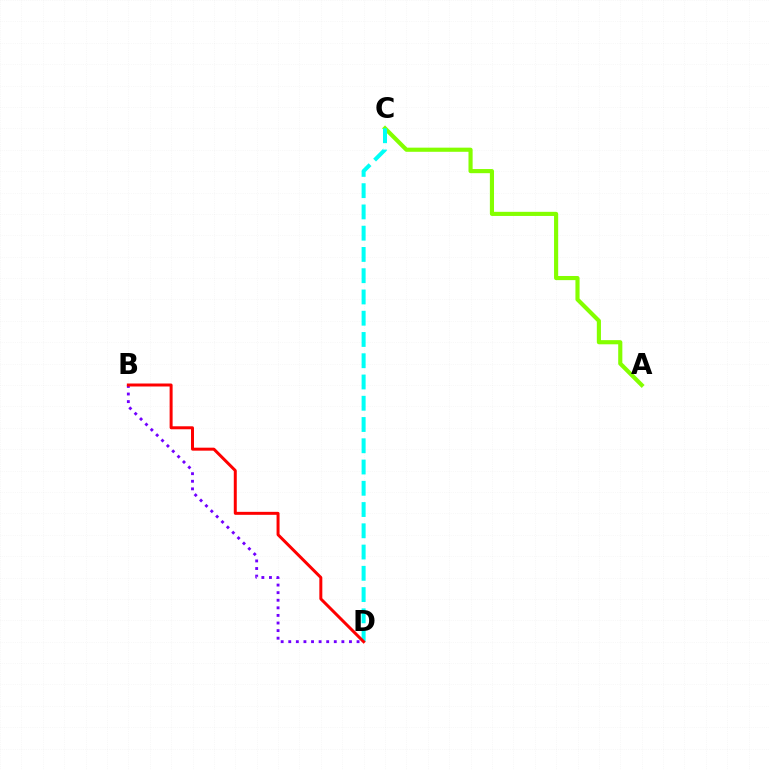{('A', 'C'): [{'color': '#84ff00', 'line_style': 'solid', 'thickness': 2.98}], ('C', 'D'): [{'color': '#00fff6', 'line_style': 'dashed', 'thickness': 2.89}], ('B', 'D'): [{'color': '#7200ff', 'line_style': 'dotted', 'thickness': 2.06}, {'color': '#ff0000', 'line_style': 'solid', 'thickness': 2.15}]}